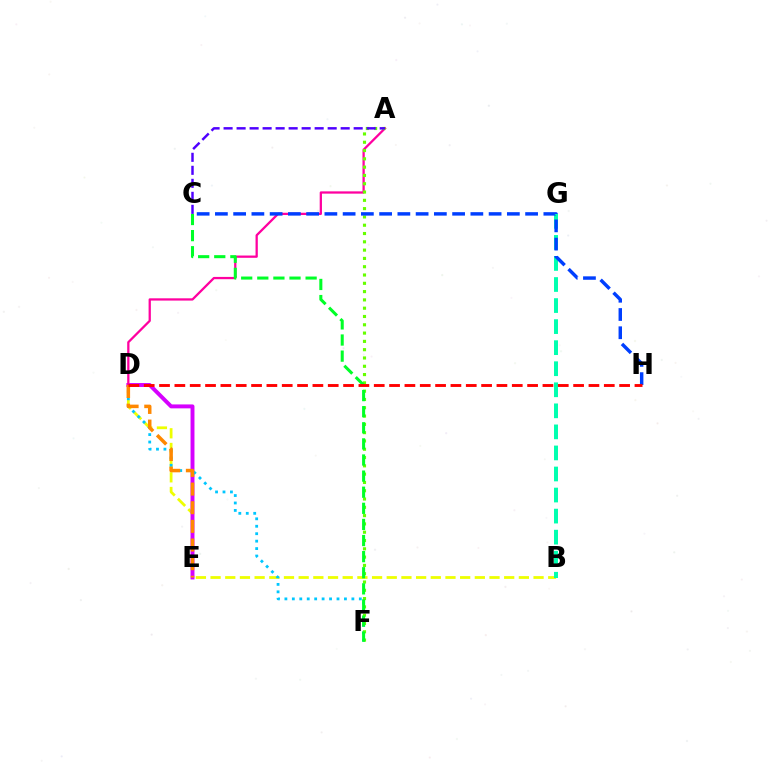{('B', 'D'): [{'color': '#eeff00', 'line_style': 'dashed', 'thickness': 1.99}], ('D', 'E'): [{'color': '#d600ff', 'line_style': 'solid', 'thickness': 2.83}, {'color': '#ff8800', 'line_style': 'dashed', 'thickness': 2.53}], ('D', 'F'): [{'color': '#00c7ff', 'line_style': 'dotted', 'thickness': 2.02}], ('B', 'G'): [{'color': '#00ffaf', 'line_style': 'dashed', 'thickness': 2.86}], ('A', 'D'): [{'color': '#ff00a0', 'line_style': 'solid', 'thickness': 1.64}], ('A', 'F'): [{'color': '#66ff00', 'line_style': 'dotted', 'thickness': 2.25}], ('C', 'F'): [{'color': '#00ff27', 'line_style': 'dashed', 'thickness': 2.19}], ('A', 'C'): [{'color': '#4f00ff', 'line_style': 'dashed', 'thickness': 1.77}], ('C', 'H'): [{'color': '#003fff', 'line_style': 'dashed', 'thickness': 2.48}], ('D', 'H'): [{'color': '#ff0000', 'line_style': 'dashed', 'thickness': 2.08}]}